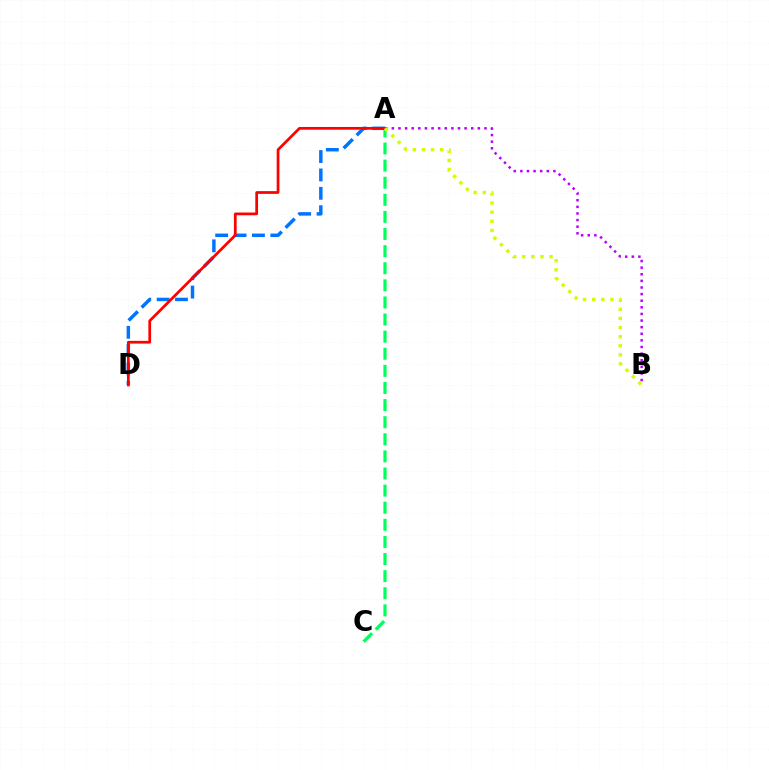{('A', 'C'): [{'color': '#00ff5c', 'line_style': 'dashed', 'thickness': 2.32}], ('A', 'B'): [{'color': '#b900ff', 'line_style': 'dotted', 'thickness': 1.8}, {'color': '#d1ff00', 'line_style': 'dotted', 'thickness': 2.48}], ('A', 'D'): [{'color': '#0074ff', 'line_style': 'dashed', 'thickness': 2.5}, {'color': '#ff0000', 'line_style': 'solid', 'thickness': 1.97}]}